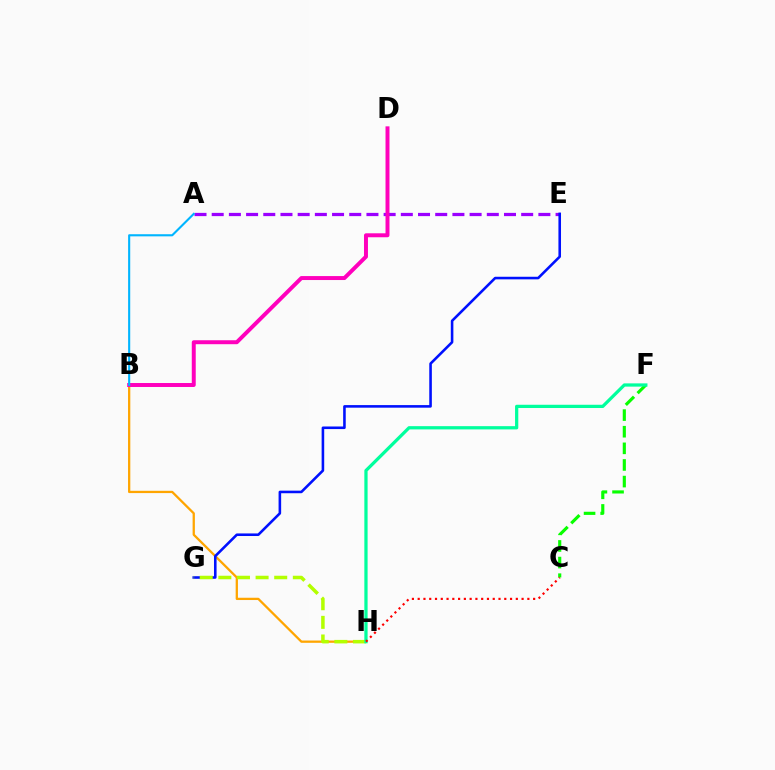{('A', 'E'): [{'color': '#9b00ff', 'line_style': 'dashed', 'thickness': 2.34}], ('B', 'H'): [{'color': '#ffa500', 'line_style': 'solid', 'thickness': 1.64}], ('B', 'D'): [{'color': '#ff00bd', 'line_style': 'solid', 'thickness': 2.85}], ('E', 'G'): [{'color': '#0010ff', 'line_style': 'solid', 'thickness': 1.86}], ('G', 'H'): [{'color': '#b3ff00', 'line_style': 'dashed', 'thickness': 2.53}], ('C', 'F'): [{'color': '#08ff00', 'line_style': 'dashed', 'thickness': 2.26}], ('F', 'H'): [{'color': '#00ff9d', 'line_style': 'solid', 'thickness': 2.34}], ('A', 'B'): [{'color': '#00b5ff', 'line_style': 'solid', 'thickness': 1.52}], ('C', 'H'): [{'color': '#ff0000', 'line_style': 'dotted', 'thickness': 1.57}]}